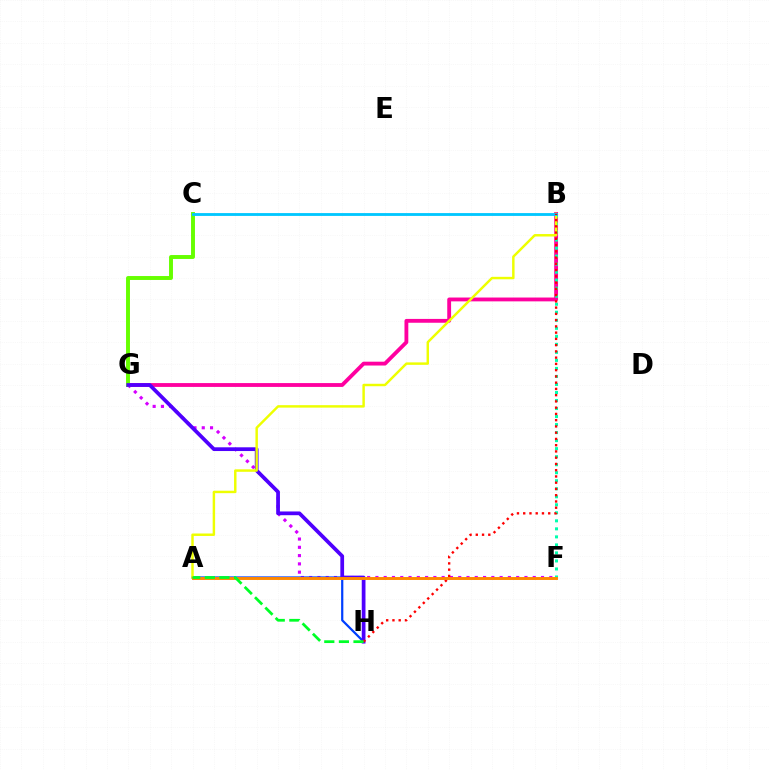{('B', 'G'): [{'color': '#ff00a0', 'line_style': 'solid', 'thickness': 2.76}], ('F', 'G'): [{'color': '#d600ff', 'line_style': 'dotted', 'thickness': 2.25}], ('A', 'H'): [{'color': '#003fff', 'line_style': 'solid', 'thickness': 1.6}, {'color': '#00ff27', 'line_style': 'dashed', 'thickness': 1.98}], ('B', 'F'): [{'color': '#00ffaf', 'line_style': 'dotted', 'thickness': 2.18}], ('C', 'G'): [{'color': '#66ff00', 'line_style': 'solid', 'thickness': 2.82}], ('G', 'H'): [{'color': '#4f00ff', 'line_style': 'solid', 'thickness': 2.69}], ('A', 'B'): [{'color': '#eeff00', 'line_style': 'solid', 'thickness': 1.77}], ('B', 'C'): [{'color': '#00c7ff', 'line_style': 'solid', 'thickness': 2.04}], ('B', 'H'): [{'color': '#ff0000', 'line_style': 'dotted', 'thickness': 1.7}], ('A', 'F'): [{'color': '#ff8800', 'line_style': 'solid', 'thickness': 2.11}]}